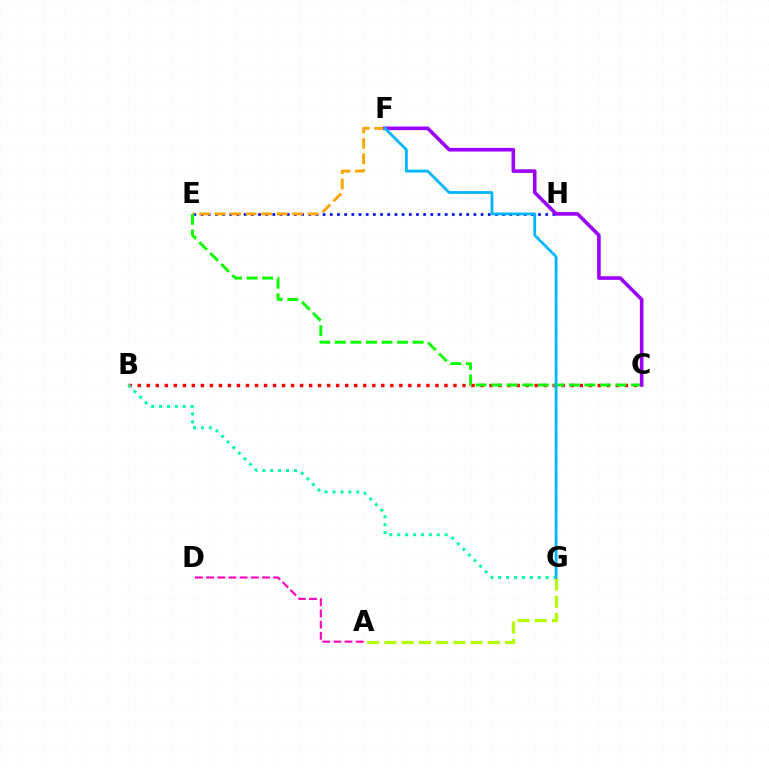{('E', 'H'): [{'color': '#0010ff', 'line_style': 'dotted', 'thickness': 1.95}], ('B', 'C'): [{'color': '#ff0000', 'line_style': 'dotted', 'thickness': 2.45}], ('E', 'F'): [{'color': '#ffa500', 'line_style': 'dashed', 'thickness': 2.11}], ('C', 'E'): [{'color': '#08ff00', 'line_style': 'dashed', 'thickness': 2.11}], ('A', 'G'): [{'color': '#b3ff00', 'line_style': 'dashed', 'thickness': 2.34}], ('B', 'G'): [{'color': '#00ff9d', 'line_style': 'dotted', 'thickness': 2.15}], ('C', 'F'): [{'color': '#9b00ff', 'line_style': 'solid', 'thickness': 2.6}], ('F', 'G'): [{'color': '#00b5ff', 'line_style': 'solid', 'thickness': 2.01}], ('A', 'D'): [{'color': '#ff00bd', 'line_style': 'dashed', 'thickness': 1.52}]}